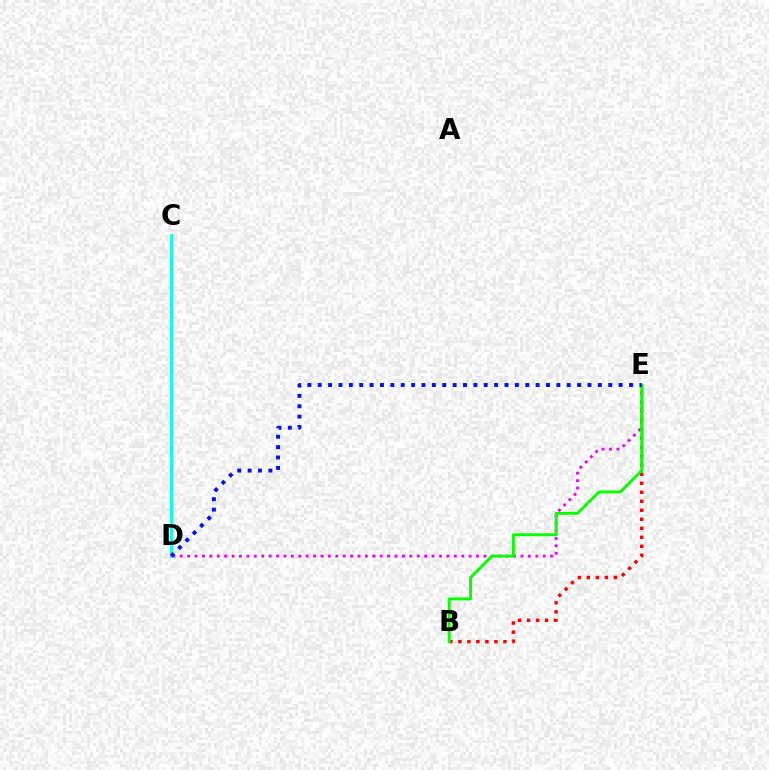{('B', 'E'): [{'color': '#ff0000', 'line_style': 'dotted', 'thickness': 2.45}, {'color': '#08ff00', 'line_style': 'solid', 'thickness': 2.09}], ('C', 'D'): [{'color': '#fcf500', 'line_style': 'dashed', 'thickness': 2.27}, {'color': '#00fff6', 'line_style': 'solid', 'thickness': 2.03}], ('D', 'E'): [{'color': '#ee00ff', 'line_style': 'dotted', 'thickness': 2.01}, {'color': '#0010ff', 'line_style': 'dotted', 'thickness': 2.82}]}